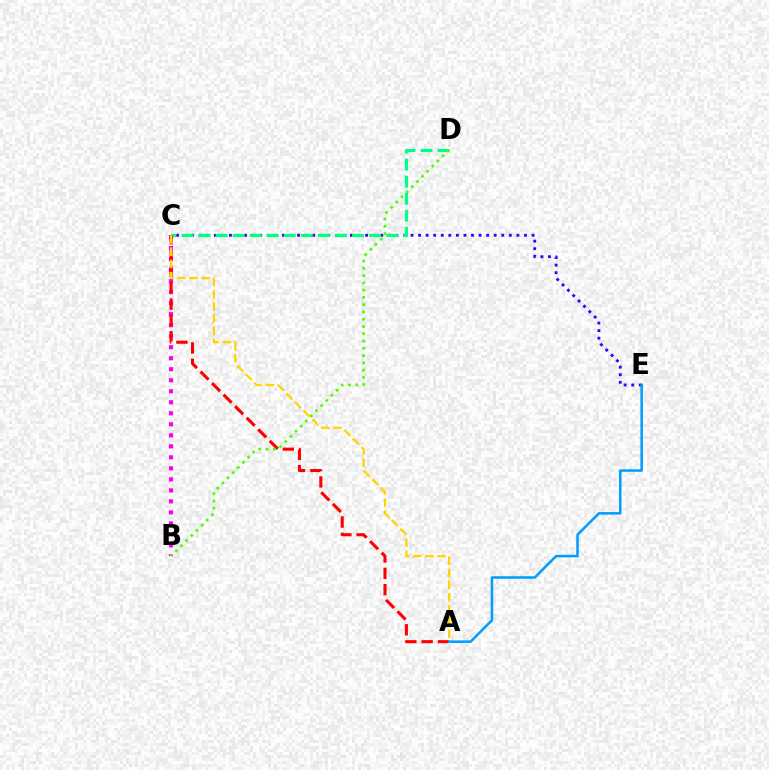{('B', 'C'): [{'color': '#ff00ed', 'line_style': 'dotted', 'thickness': 2.99}], ('C', 'E'): [{'color': '#3700ff', 'line_style': 'dotted', 'thickness': 2.06}], ('C', 'D'): [{'color': '#00ff86', 'line_style': 'dashed', 'thickness': 2.32}], ('A', 'C'): [{'color': '#ff0000', 'line_style': 'dashed', 'thickness': 2.22}, {'color': '#ffd500', 'line_style': 'dashed', 'thickness': 1.66}], ('A', 'E'): [{'color': '#009eff', 'line_style': 'solid', 'thickness': 1.83}], ('B', 'D'): [{'color': '#4fff00', 'line_style': 'dotted', 'thickness': 1.97}]}